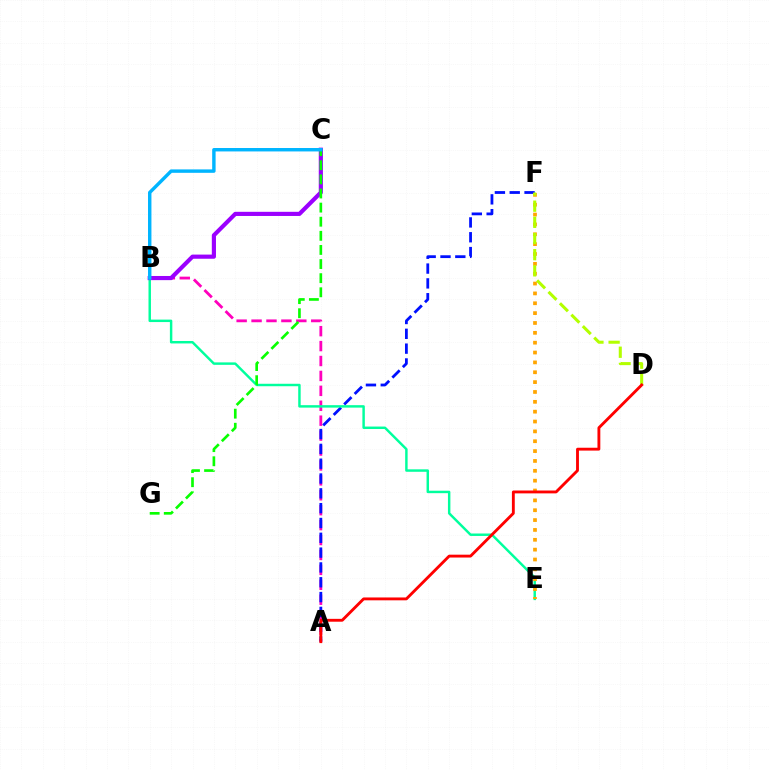{('A', 'B'): [{'color': '#ff00bd', 'line_style': 'dashed', 'thickness': 2.03}], ('A', 'F'): [{'color': '#0010ff', 'line_style': 'dashed', 'thickness': 2.01}], ('B', 'E'): [{'color': '#00ff9d', 'line_style': 'solid', 'thickness': 1.77}], ('B', 'C'): [{'color': '#9b00ff', 'line_style': 'solid', 'thickness': 2.99}, {'color': '#00b5ff', 'line_style': 'solid', 'thickness': 2.46}], ('E', 'F'): [{'color': '#ffa500', 'line_style': 'dotted', 'thickness': 2.68}], ('C', 'G'): [{'color': '#08ff00', 'line_style': 'dashed', 'thickness': 1.92}], ('D', 'F'): [{'color': '#b3ff00', 'line_style': 'dashed', 'thickness': 2.2}], ('A', 'D'): [{'color': '#ff0000', 'line_style': 'solid', 'thickness': 2.06}]}